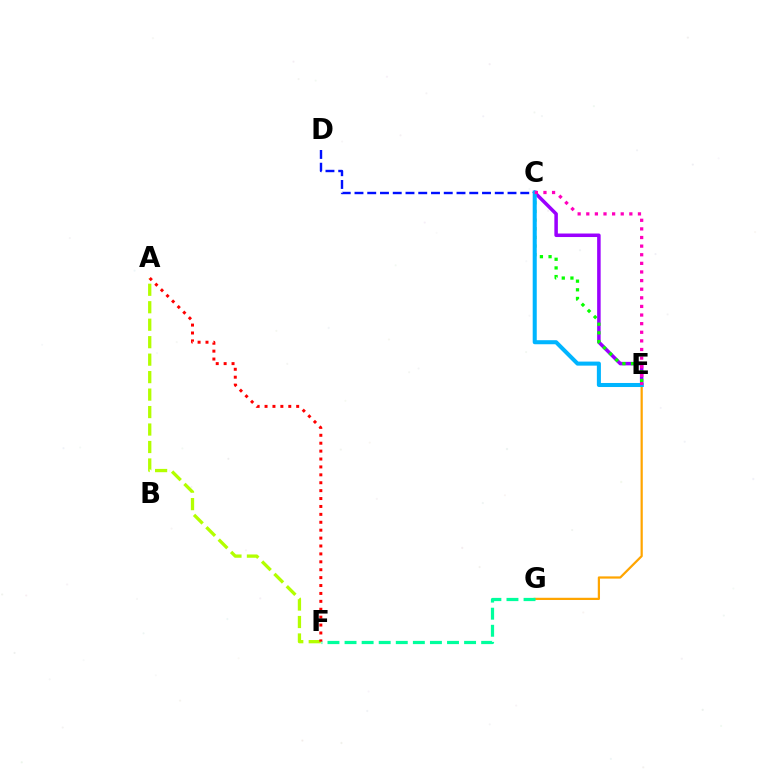{('C', 'E'): [{'color': '#9b00ff', 'line_style': 'solid', 'thickness': 2.53}, {'color': '#08ff00', 'line_style': 'dotted', 'thickness': 2.35}, {'color': '#00b5ff', 'line_style': 'solid', 'thickness': 2.92}, {'color': '#ff00bd', 'line_style': 'dotted', 'thickness': 2.34}], ('E', 'G'): [{'color': '#ffa500', 'line_style': 'solid', 'thickness': 1.6}], ('A', 'F'): [{'color': '#b3ff00', 'line_style': 'dashed', 'thickness': 2.37}, {'color': '#ff0000', 'line_style': 'dotted', 'thickness': 2.15}], ('C', 'D'): [{'color': '#0010ff', 'line_style': 'dashed', 'thickness': 1.73}], ('F', 'G'): [{'color': '#00ff9d', 'line_style': 'dashed', 'thickness': 2.32}]}